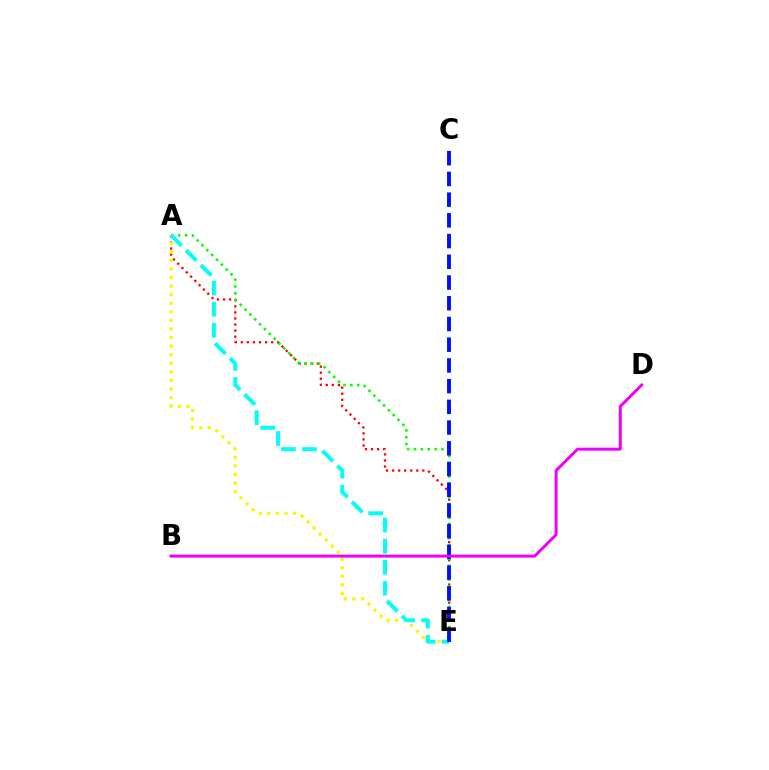{('A', 'E'): [{'color': '#ff0000', 'line_style': 'dotted', 'thickness': 1.65}, {'color': '#08ff00', 'line_style': 'dotted', 'thickness': 1.86}, {'color': '#fcf500', 'line_style': 'dotted', 'thickness': 2.33}, {'color': '#00fff6', 'line_style': 'dashed', 'thickness': 2.86}], ('C', 'E'): [{'color': '#0010ff', 'line_style': 'dashed', 'thickness': 2.81}], ('B', 'D'): [{'color': '#ee00ff', 'line_style': 'solid', 'thickness': 2.13}]}